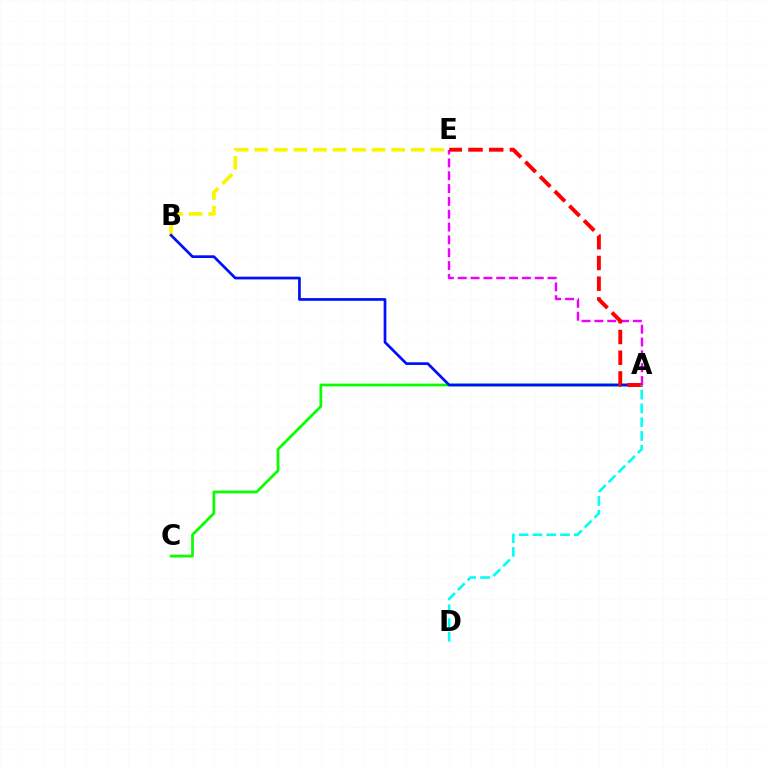{('B', 'E'): [{'color': '#fcf500', 'line_style': 'dashed', 'thickness': 2.66}], ('A', 'C'): [{'color': '#08ff00', 'line_style': 'solid', 'thickness': 1.96}], ('A', 'B'): [{'color': '#0010ff', 'line_style': 'solid', 'thickness': 1.95}], ('A', 'E'): [{'color': '#ee00ff', 'line_style': 'dashed', 'thickness': 1.74}, {'color': '#ff0000', 'line_style': 'dashed', 'thickness': 2.82}], ('A', 'D'): [{'color': '#00fff6', 'line_style': 'dashed', 'thickness': 1.87}]}